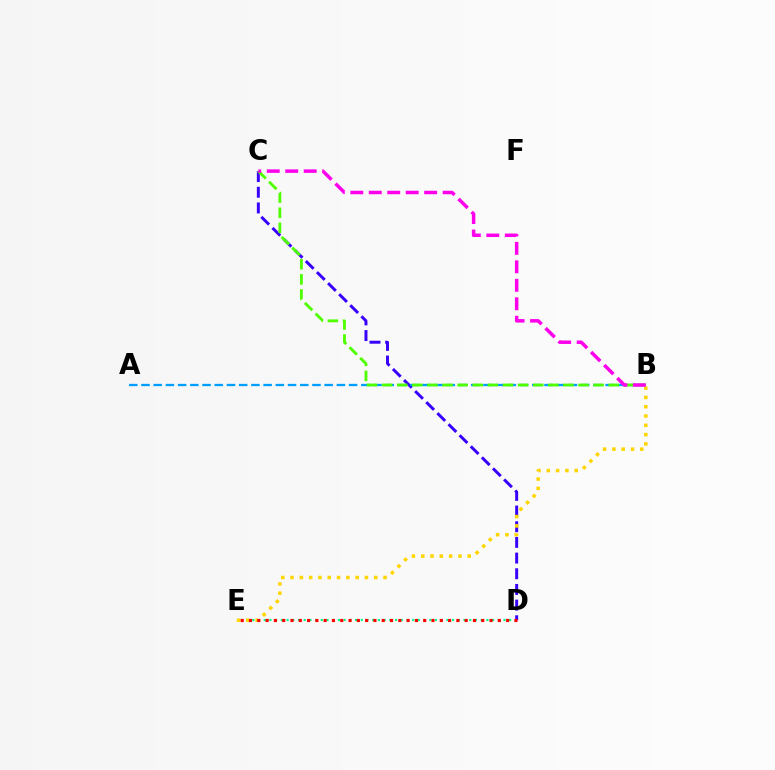{('D', 'E'): [{'color': '#00ff86', 'line_style': 'dotted', 'thickness': 1.55}, {'color': '#ff0000', 'line_style': 'dotted', 'thickness': 2.25}], ('C', 'D'): [{'color': '#3700ff', 'line_style': 'dashed', 'thickness': 2.13}], ('B', 'E'): [{'color': '#ffd500', 'line_style': 'dotted', 'thickness': 2.53}], ('A', 'B'): [{'color': '#009eff', 'line_style': 'dashed', 'thickness': 1.66}], ('B', 'C'): [{'color': '#4fff00', 'line_style': 'dashed', 'thickness': 2.05}, {'color': '#ff00ed', 'line_style': 'dashed', 'thickness': 2.51}]}